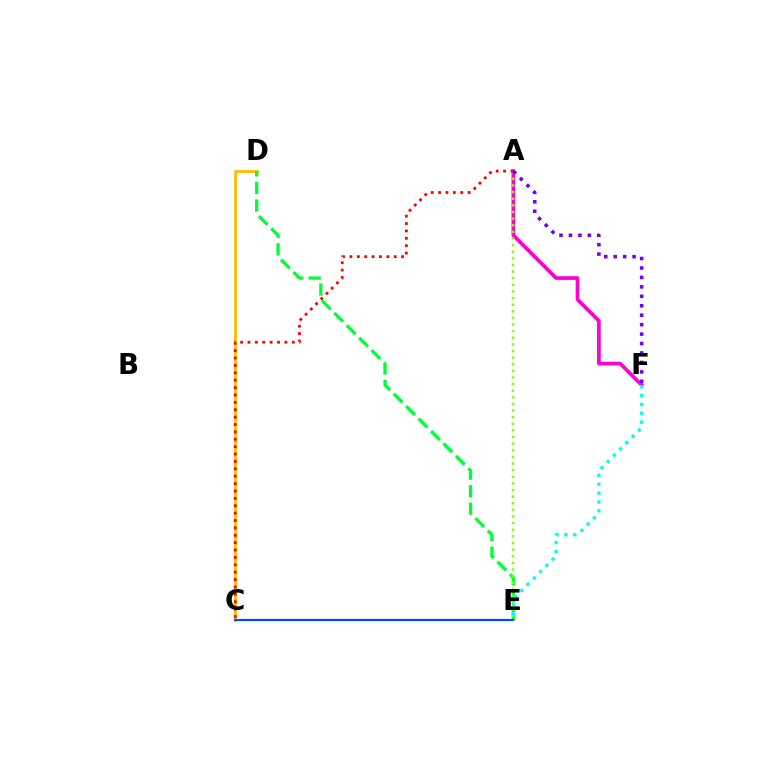{('C', 'D'): [{'color': '#ffbd00', 'line_style': 'solid', 'thickness': 2.04}], ('D', 'E'): [{'color': '#00ff39', 'line_style': 'dashed', 'thickness': 2.39}], ('A', 'F'): [{'color': '#ff00cf', 'line_style': 'solid', 'thickness': 2.65}, {'color': '#7200ff', 'line_style': 'dotted', 'thickness': 2.57}], ('A', 'E'): [{'color': '#84ff00', 'line_style': 'dotted', 'thickness': 1.8}], ('A', 'C'): [{'color': '#ff0000', 'line_style': 'dotted', 'thickness': 2.01}], ('E', 'F'): [{'color': '#00fff6', 'line_style': 'dotted', 'thickness': 2.41}], ('C', 'E'): [{'color': '#004bff', 'line_style': 'solid', 'thickness': 1.6}]}